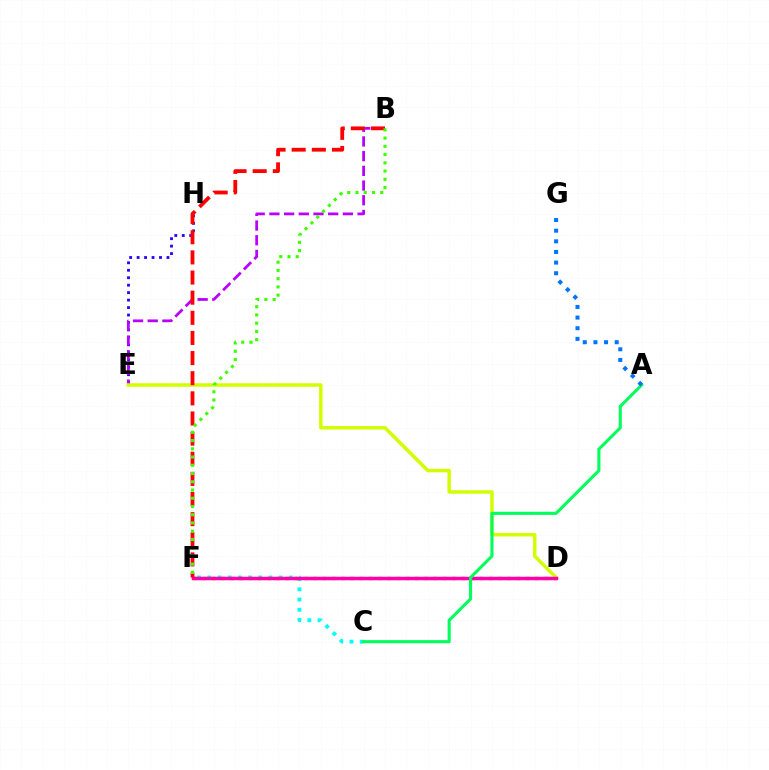{('E', 'H'): [{'color': '#2500ff', 'line_style': 'dotted', 'thickness': 2.03}], ('C', 'F'): [{'color': '#00fff6', 'line_style': 'dotted', 'thickness': 2.77}], ('B', 'E'): [{'color': '#b900ff', 'line_style': 'dashed', 'thickness': 2.0}], ('D', 'F'): [{'color': '#ff9400', 'line_style': 'dotted', 'thickness': 2.51}, {'color': '#ff00ac', 'line_style': 'solid', 'thickness': 2.51}], ('D', 'E'): [{'color': '#d1ff00', 'line_style': 'solid', 'thickness': 2.51}], ('A', 'C'): [{'color': '#00ff5c', 'line_style': 'solid', 'thickness': 2.22}], ('B', 'F'): [{'color': '#ff0000', 'line_style': 'dashed', 'thickness': 2.74}, {'color': '#3dff00', 'line_style': 'dotted', 'thickness': 2.24}], ('A', 'G'): [{'color': '#0074ff', 'line_style': 'dotted', 'thickness': 2.89}]}